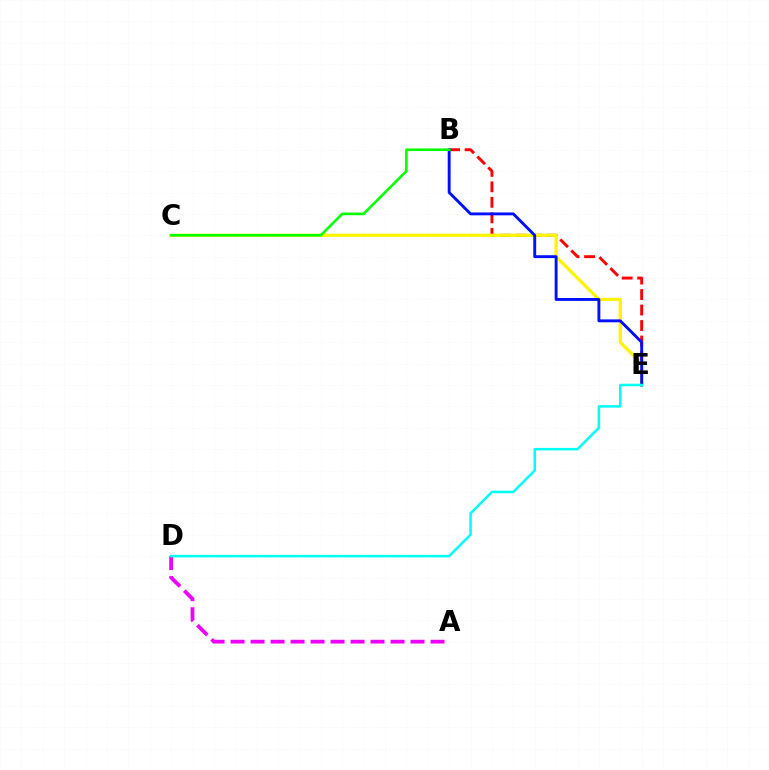{('B', 'E'): [{'color': '#ff0000', 'line_style': 'dashed', 'thickness': 2.1}, {'color': '#0010ff', 'line_style': 'solid', 'thickness': 2.08}], ('C', 'E'): [{'color': '#fcf500', 'line_style': 'solid', 'thickness': 2.33}], ('A', 'D'): [{'color': '#ee00ff', 'line_style': 'dashed', 'thickness': 2.72}], ('D', 'E'): [{'color': '#00fff6', 'line_style': 'solid', 'thickness': 1.81}], ('B', 'C'): [{'color': '#08ff00', 'line_style': 'solid', 'thickness': 1.91}]}